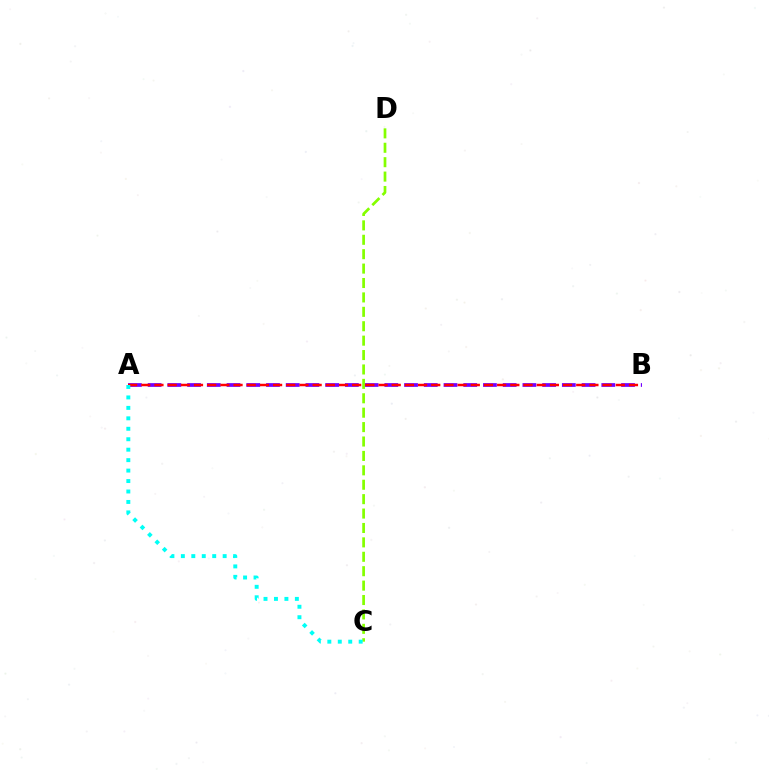{('A', 'B'): [{'color': '#7200ff', 'line_style': 'dashed', 'thickness': 2.68}, {'color': '#ff0000', 'line_style': 'dashed', 'thickness': 1.79}], ('C', 'D'): [{'color': '#84ff00', 'line_style': 'dashed', 'thickness': 1.96}], ('A', 'C'): [{'color': '#00fff6', 'line_style': 'dotted', 'thickness': 2.84}]}